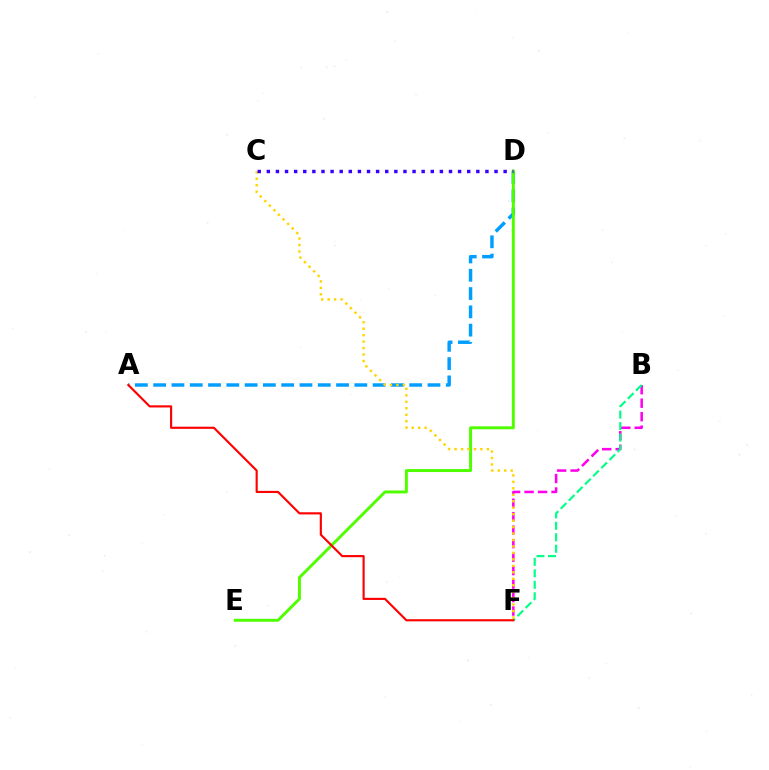{('B', 'F'): [{'color': '#ff00ed', 'line_style': 'dashed', 'thickness': 1.83}, {'color': '#00ff86', 'line_style': 'dashed', 'thickness': 1.56}], ('A', 'D'): [{'color': '#009eff', 'line_style': 'dashed', 'thickness': 2.48}], ('D', 'E'): [{'color': '#4fff00', 'line_style': 'solid', 'thickness': 2.13}], ('C', 'F'): [{'color': '#ffd500', 'line_style': 'dotted', 'thickness': 1.76}], ('A', 'F'): [{'color': '#ff0000', 'line_style': 'solid', 'thickness': 1.54}], ('C', 'D'): [{'color': '#3700ff', 'line_style': 'dotted', 'thickness': 2.47}]}